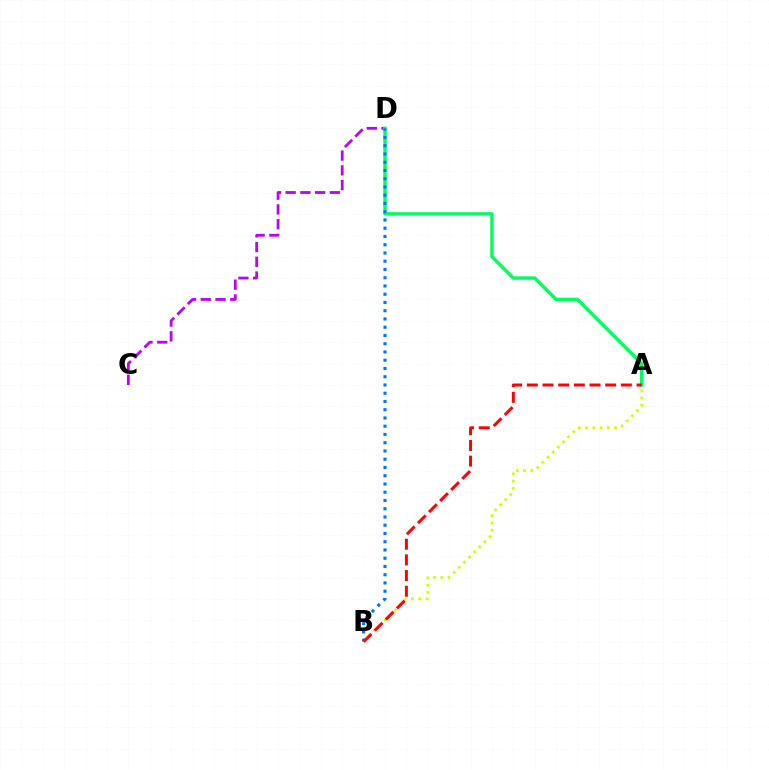{('C', 'D'): [{'color': '#b900ff', 'line_style': 'dashed', 'thickness': 2.0}], ('A', 'B'): [{'color': '#d1ff00', 'line_style': 'dotted', 'thickness': 1.97}, {'color': '#ff0000', 'line_style': 'dashed', 'thickness': 2.13}], ('A', 'D'): [{'color': '#00ff5c', 'line_style': 'solid', 'thickness': 2.45}], ('B', 'D'): [{'color': '#0074ff', 'line_style': 'dotted', 'thickness': 2.24}]}